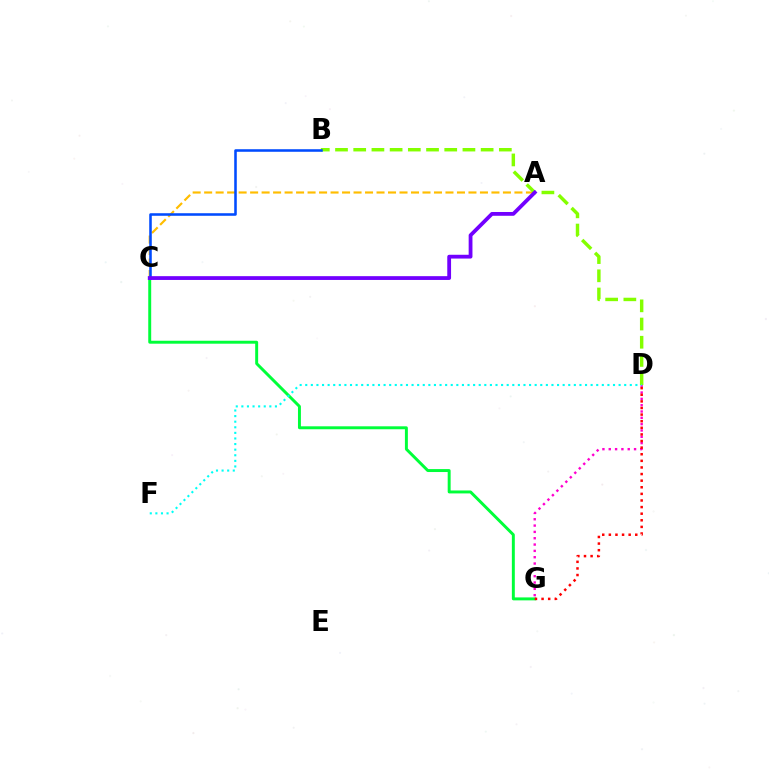{('A', 'C'): [{'color': '#ffbd00', 'line_style': 'dashed', 'thickness': 1.56}, {'color': '#7200ff', 'line_style': 'solid', 'thickness': 2.73}], ('D', 'G'): [{'color': '#ff00cf', 'line_style': 'dotted', 'thickness': 1.72}, {'color': '#ff0000', 'line_style': 'dotted', 'thickness': 1.79}], ('C', 'G'): [{'color': '#00ff39', 'line_style': 'solid', 'thickness': 2.12}], ('B', 'D'): [{'color': '#84ff00', 'line_style': 'dashed', 'thickness': 2.47}], ('B', 'C'): [{'color': '#004bff', 'line_style': 'solid', 'thickness': 1.84}], ('D', 'F'): [{'color': '#00fff6', 'line_style': 'dotted', 'thickness': 1.52}]}